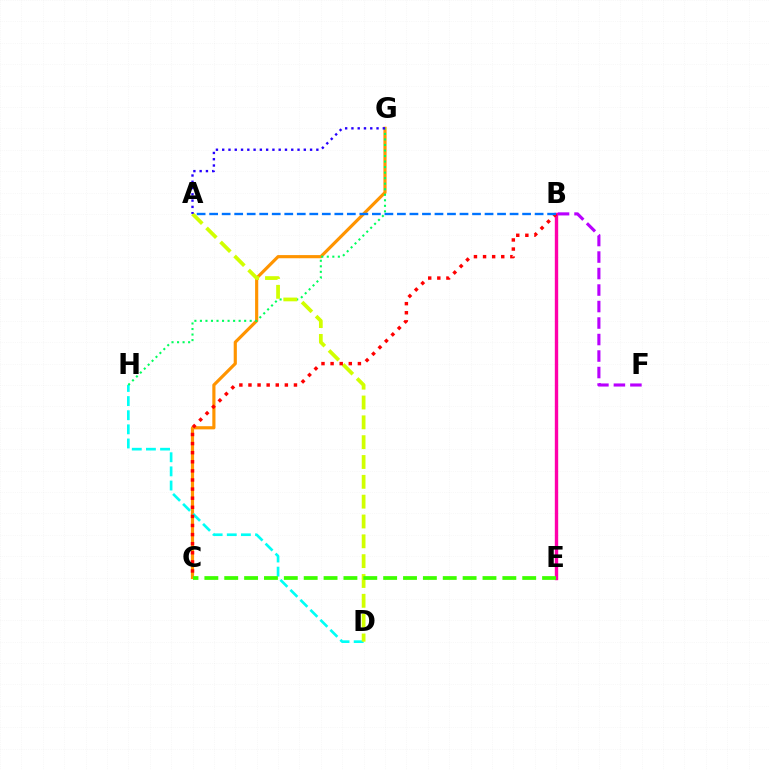{('C', 'G'): [{'color': '#ff9400', 'line_style': 'solid', 'thickness': 2.28}], ('D', 'H'): [{'color': '#00fff6', 'line_style': 'dashed', 'thickness': 1.92}], ('B', 'E'): [{'color': '#ff00ac', 'line_style': 'solid', 'thickness': 2.43}], ('G', 'H'): [{'color': '#00ff5c', 'line_style': 'dotted', 'thickness': 1.5}], ('A', 'D'): [{'color': '#d1ff00', 'line_style': 'dashed', 'thickness': 2.69}], ('C', 'E'): [{'color': '#3dff00', 'line_style': 'dashed', 'thickness': 2.7}], ('B', 'C'): [{'color': '#ff0000', 'line_style': 'dotted', 'thickness': 2.47}], ('B', 'F'): [{'color': '#b900ff', 'line_style': 'dashed', 'thickness': 2.24}], ('A', 'G'): [{'color': '#2500ff', 'line_style': 'dotted', 'thickness': 1.71}], ('A', 'B'): [{'color': '#0074ff', 'line_style': 'dashed', 'thickness': 1.7}]}